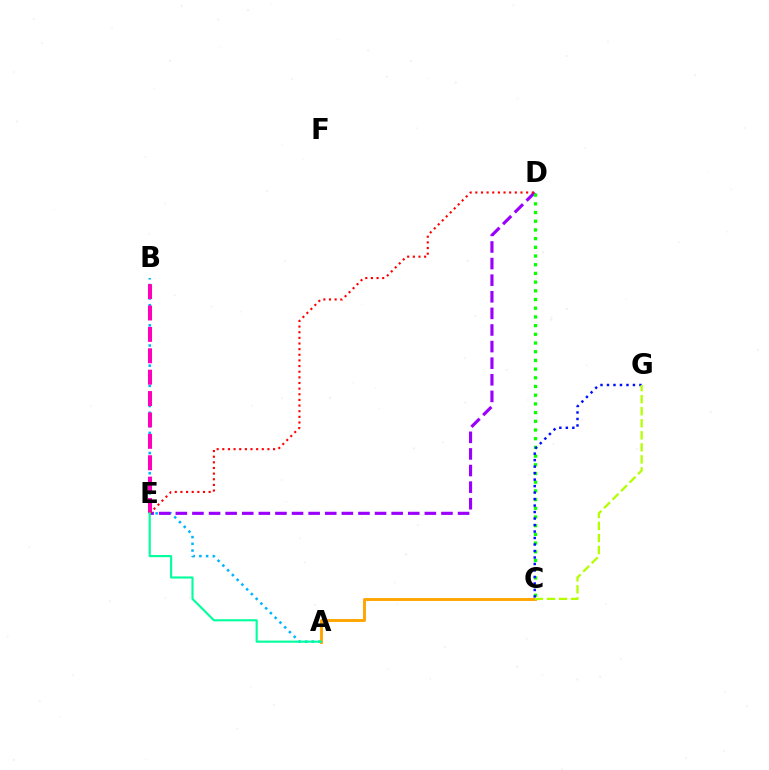{('A', 'B'): [{'color': '#00b5ff', 'line_style': 'dotted', 'thickness': 1.83}], ('D', 'E'): [{'color': '#9b00ff', 'line_style': 'dashed', 'thickness': 2.26}, {'color': '#ff0000', 'line_style': 'dotted', 'thickness': 1.53}], ('A', 'C'): [{'color': '#ffa500', 'line_style': 'solid', 'thickness': 2.08}], ('C', 'D'): [{'color': '#08ff00', 'line_style': 'dotted', 'thickness': 2.36}], ('B', 'E'): [{'color': '#ff00bd', 'line_style': 'dashed', 'thickness': 2.91}], ('C', 'G'): [{'color': '#0010ff', 'line_style': 'dotted', 'thickness': 1.76}, {'color': '#b3ff00', 'line_style': 'dashed', 'thickness': 1.64}], ('A', 'E'): [{'color': '#00ff9d', 'line_style': 'solid', 'thickness': 1.53}]}